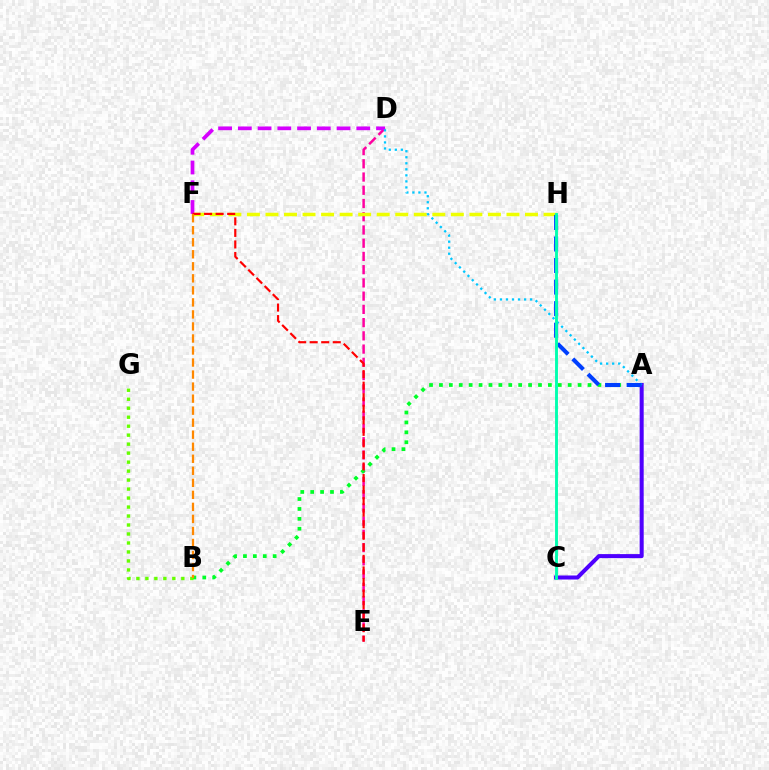{('D', 'E'): [{'color': '#ff00a0', 'line_style': 'dashed', 'thickness': 1.8}], ('D', 'F'): [{'color': '#d600ff', 'line_style': 'dashed', 'thickness': 2.68}], ('A', 'C'): [{'color': '#4f00ff', 'line_style': 'solid', 'thickness': 2.9}], ('A', 'B'): [{'color': '#00ff27', 'line_style': 'dotted', 'thickness': 2.69}], ('B', 'G'): [{'color': '#66ff00', 'line_style': 'dotted', 'thickness': 2.44}], ('F', 'H'): [{'color': '#eeff00', 'line_style': 'dashed', 'thickness': 2.52}], ('E', 'F'): [{'color': '#ff0000', 'line_style': 'dashed', 'thickness': 1.57}], ('B', 'F'): [{'color': '#ff8800', 'line_style': 'dashed', 'thickness': 1.63}], ('A', 'D'): [{'color': '#00c7ff', 'line_style': 'dotted', 'thickness': 1.64}], ('A', 'H'): [{'color': '#003fff', 'line_style': 'dashed', 'thickness': 2.93}], ('C', 'H'): [{'color': '#00ffaf', 'line_style': 'solid', 'thickness': 2.08}]}